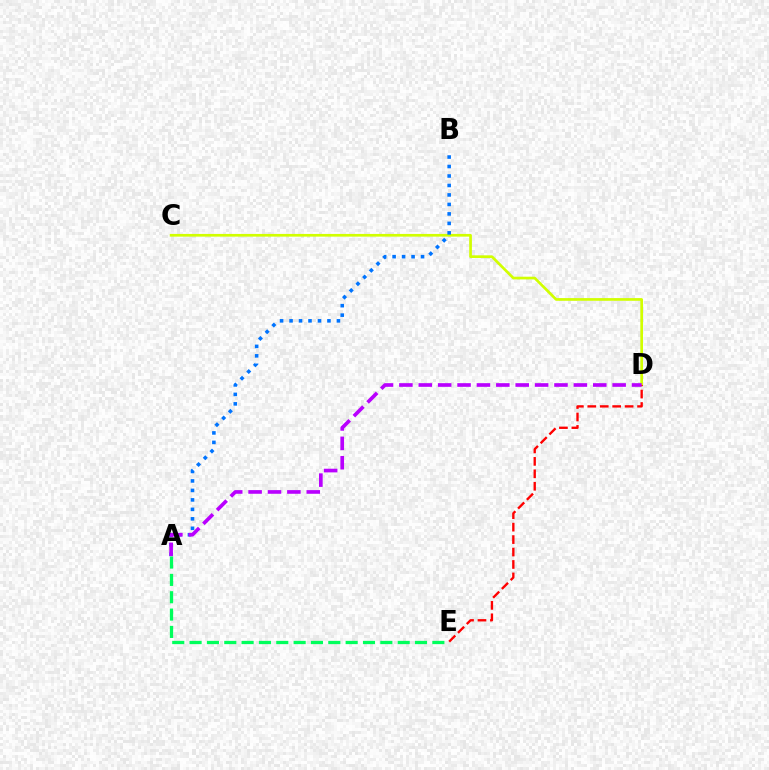{('C', 'D'): [{'color': '#d1ff00', 'line_style': 'solid', 'thickness': 1.94}], ('A', 'B'): [{'color': '#0074ff', 'line_style': 'dotted', 'thickness': 2.58}], ('D', 'E'): [{'color': '#ff0000', 'line_style': 'dashed', 'thickness': 1.69}], ('A', 'D'): [{'color': '#b900ff', 'line_style': 'dashed', 'thickness': 2.63}], ('A', 'E'): [{'color': '#00ff5c', 'line_style': 'dashed', 'thickness': 2.36}]}